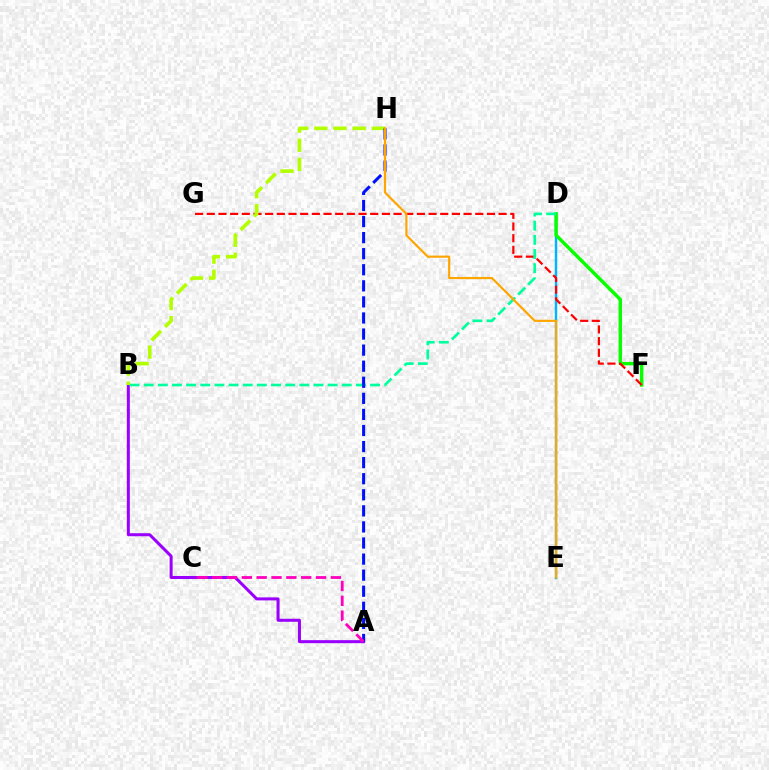{('D', 'E'): [{'color': '#00b5ff', 'line_style': 'solid', 'thickness': 1.75}], ('D', 'F'): [{'color': '#08ff00', 'line_style': 'solid', 'thickness': 2.48}], ('A', 'B'): [{'color': '#9b00ff', 'line_style': 'solid', 'thickness': 2.18}], ('F', 'G'): [{'color': '#ff0000', 'line_style': 'dashed', 'thickness': 1.59}], ('B', 'D'): [{'color': '#00ff9d', 'line_style': 'dashed', 'thickness': 1.92}], ('B', 'H'): [{'color': '#b3ff00', 'line_style': 'dashed', 'thickness': 2.6}], ('A', 'H'): [{'color': '#0010ff', 'line_style': 'dashed', 'thickness': 2.18}], ('E', 'H'): [{'color': '#ffa500', 'line_style': 'solid', 'thickness': 1.56}], ('A', 'C'): [{'color': '#ff00bd', 'line_style': 'dashed', 'thickness': 2.02}]}